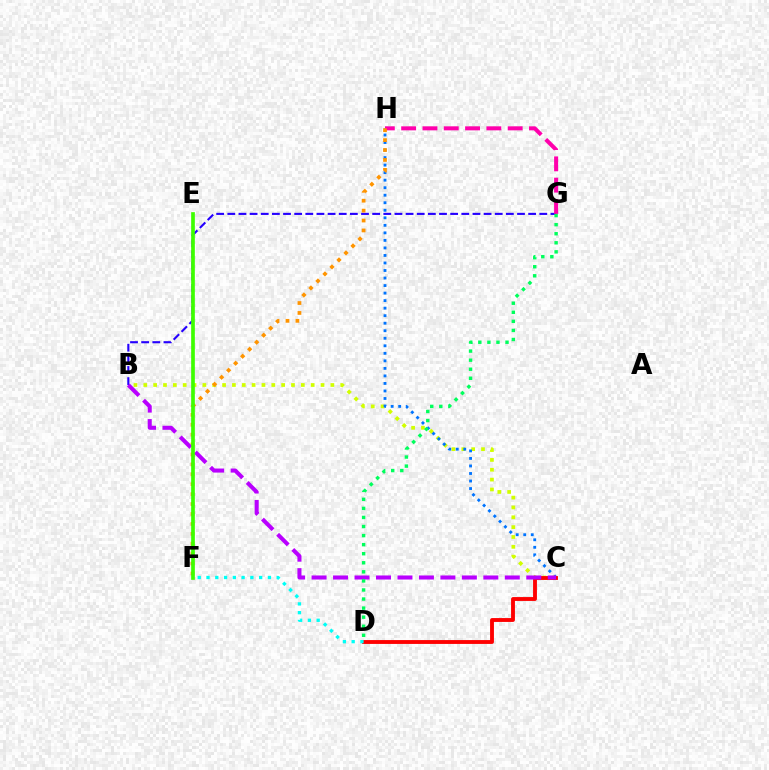{('B', 'C'): [{'color': '#d1ff00', 'line_style': 'dotted', 'thickness': 2.67}, {'color': '#b900ff', 'line_style': 'dashed', 'thickness': 2.92}], ('B', 'G'): [{'color': '#2500ff', 'line_style': 'dashed', 'thickness': 1.51}], ('C', 'H'): [{'color': '#0074ff', 'line_style': 'dotted', 'thickness': 2.05}], ('G', 'H'): [{'color': '#ff00ac', 'line_style': 'dashed', 'thickness': 2.89}], ('F', 'H'): [{'color': '#ff9400', 'line_style': 'dotted', 'thickness': 2.69}], ('C', 'D'): [{'color': '#ff0000', 'line_style': 'solid', 'thickness': 2.78}], ('D', 'F'): [{'color': '#00fff6', 'line_style': 'dotted', 'thickness': 2.38}], ('D', 'G'): [{'color': '#00ff5c', 'line_style': 'dotted', 'thickness': 2.46}], ('E', 'F'): [{'color': '#3dff00', 'line_style': 'solid', 'thickness': 2.65}]}